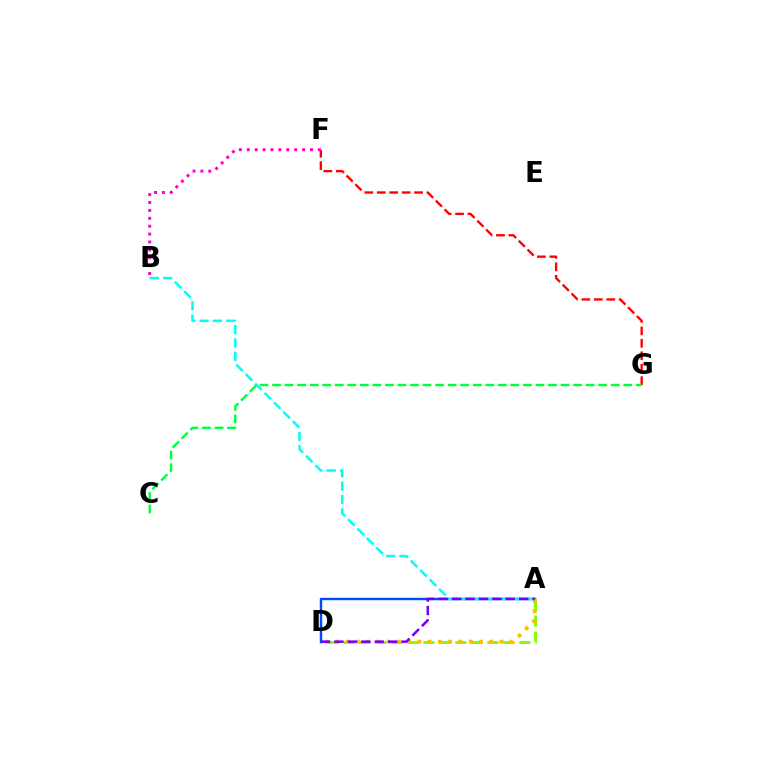{('A', 'D'): [{'color': '#004bff', 'line_style': 'solid', 'thickness': 1.74}, {'color': '#84ff00', 'line_style': 'dashed', 'thickness': 2.17}, {'color': '#ffbd00', 'line_style': 'dotted', 'thickness': 2.79}, {'color': '#7200ff', 'line_style': 'dashed', 'thickness': 1.83}], ('A', 'B'): [{'color': '#00fff6', 'line_style': 'dashed', 'thickness': 1.81}], ('F', 'G'): [{'color': '#ff0000', 'line_style': 'dashed', 'thickness': 1.69}], ('B', 'F'): [{'color': '#ff00cf', 'line_style': 'dotted', 'thickness': 2.14}], ('C', 'G'): [{'color': '#00ff39', 'line_style': 'dashed', 'thickness': 1.7}]}